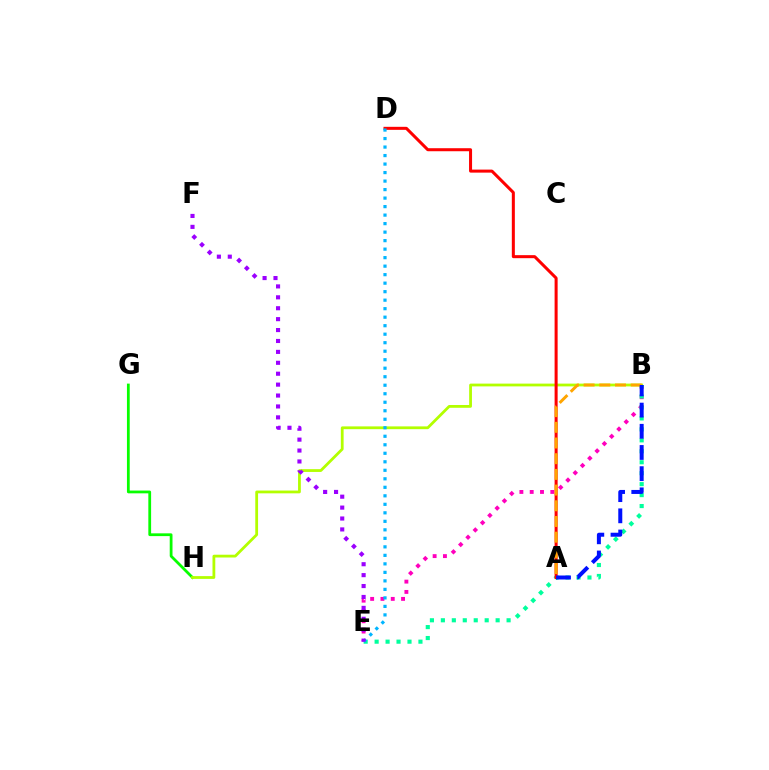{('B', 'E'): [{'color': '#ff00bd', 'line_style': 'dotted', 'thickness': 2.8}, {'color': '#00ff9d', 'line_style': 'dotted', 'thickness': 2.98}], ('G', 'H'): [{'color': '#08ff00', 'line_style': 'solid', 'thickness': 2.0}], ('B', 'H'): [{'color': '#b3ff00', 'line_style': 'solid', 'thickness': 2.0}], ('A', 'D'): [{'color': '#ff0000', 'line_style': 'solid', 'thickness': 2.18}], ('D', 'E'): [{'color': '#00b5ff', 'line_style': 'dotted', 'thickness': 2.31}], ('E', 'F'): [{'color': '#9b00ff', 'line_style': 'dotted', 'thickness': 2.97}], ('A', 'B'): [{'color': '#ffa500', 'line_style': 'dashed', 'thickness': 2.13}, {'color': '#0010ff', 'line_style': 'dashed', 'thickness': 2.88}]}